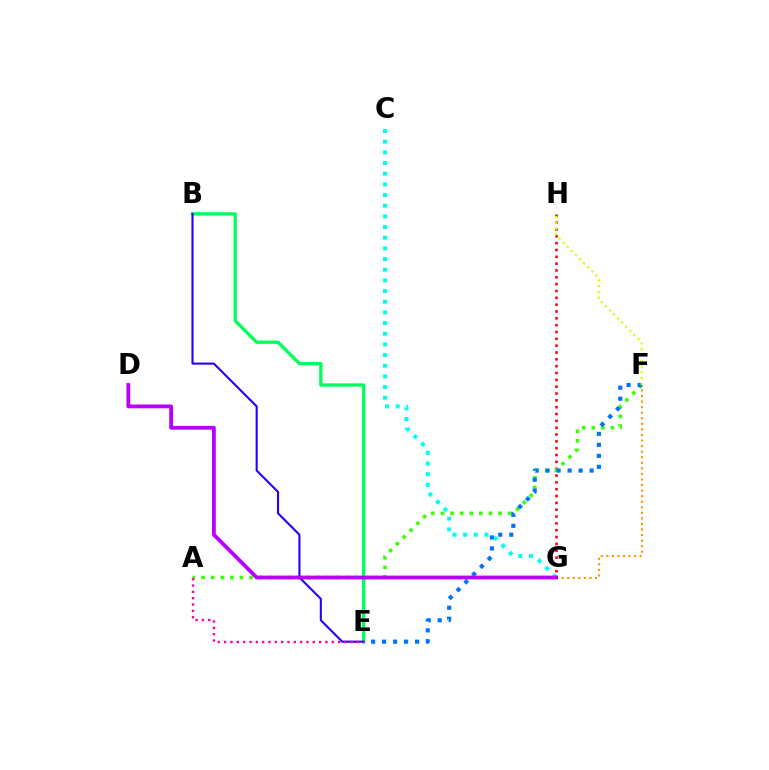{('F', 'G'): [{'color': '#ff9400', 'line_style': 'dotted', 'thickness': 1.51}], ('B', 'E'): [{'color': '#00ff5c', 'line_style': 'solid', 'thickness': 2.39}, {'color': '#2500ff', 'line_style': 'solid', 'thickness': 1.51}], ('G', 'H'): [{'color': '#ff0000', 'line_style': 'dotted', 'thickness': 1.86}], ('C', 'G'): [{'color': '#00fff6', 'line_style': 'dotted', 'thickness': 2.9}], ('A', 'F'): [{'color': '#3dff00', 'line_style': 'dotted', 'thickness': 2.61}], ('E', 'F'): [{'color': '#0074ff', 'line_style': 'dotted', 'thickness': 2.99}], ('F', 'H'): [{'color': '#d1ff00', 'line_style': 'dotted', 'thickness': 1.57}], ('A', 'E'): [{'color': '#ff00ac', 'line_style': 'dotted', 'thickness': 1.72}], ('D', 'G'): [{'color': '#b900ff', 'line_style': 'solid', 'thickness': 2.74}]}